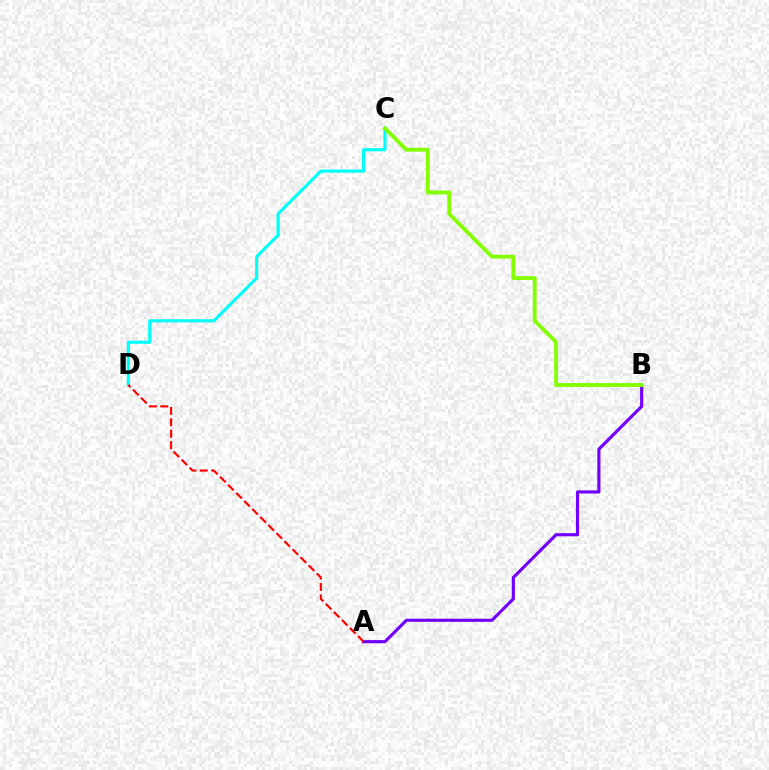{('C', 'D'): [{'color': '#00fff6', 'line_style': 'solid', 'thickness': 2.26}], ('A', 'B'): [{'color': '#7200ff', 'line_style': 'solid', 'thickness': 2.26}], ('A', 'D'): [{'color': '#ff0000', 'line_style': 'dashed', 'thickness': 1.55}], ('B', 'C'): [{'color': '#84ff00', 'line_style': 'solid', 'thickness': 2.78}]}